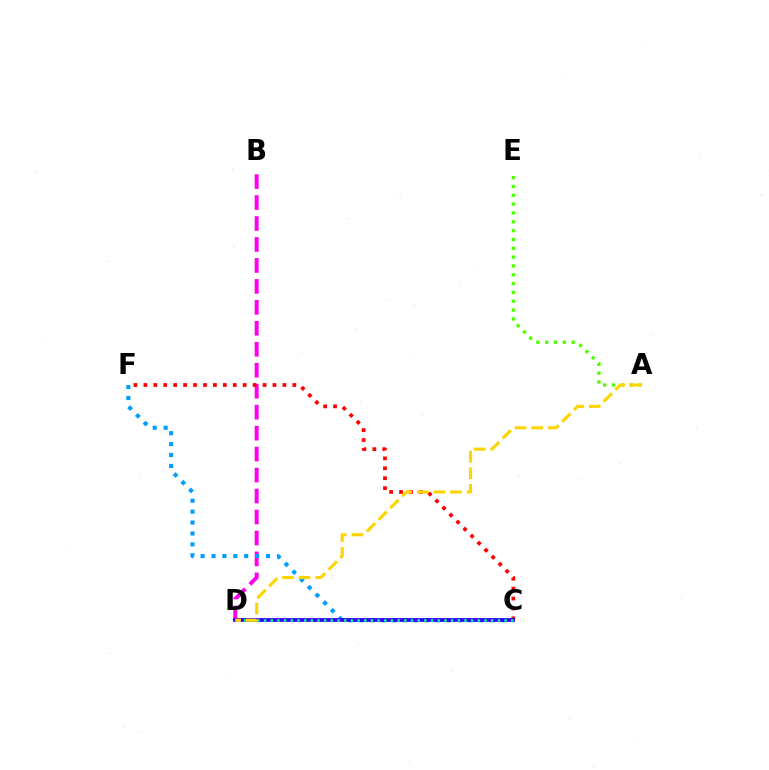{('A', 'E'): [{'color': '#4fff00', 'line_style': 'dotted', 'thickness': 2.4}], ('B', 'D'): [{'color': '#ff00ed', 'line_style': 'dashed', 'thickness': 2.85}], ('C', 'F'): [{'color': '#009eff', 'line_style': 'dotted', 'thickness': 2.97}, {'color': '#ff0000', 'line_style': 'dotted', 'thickness': 2.7}], ('C', 'D'): [{'color': '#3700ff', 'line_style': 'solid', 'thickness': 2.72}, {'color': '#00ff86', 'line_style': 'dotted', 'thickness': 1.81}], ('A', 'D'): [{'color': '#ffd500', 'line_style': 'dashed', 'thickness': 2.26}]}